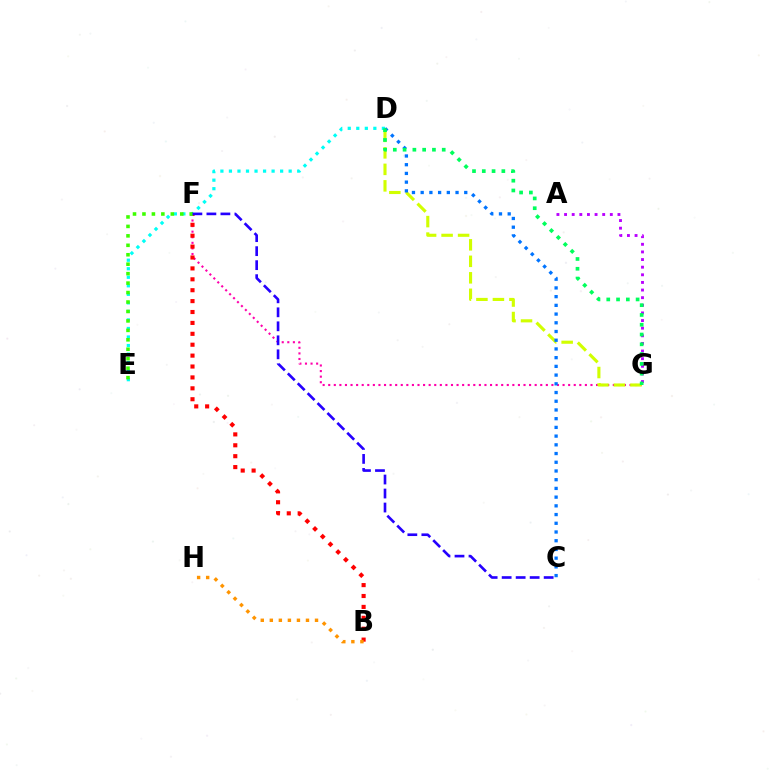{('F', 'G'): [{'color': '#ff00ac', 'line_style': 'dotted', 'thickness': 1.52}], ('B', 'F'): [{'color': '#ff0000', 'line_style': 'dotted', 'thickness': 2.96}], ('D', 'E'): [{'color': '#00fff6', 'line_style': 'dotted', 'thickness': 2.32}], ('D', 'G'): [{'color': '#d1ff00', 'line_style': 'dashed', 'thickness': 2.24}, {'color': '#00ff5c', 'line_style': 'dotted', 'thickness': 2.66}], ('E', 'F'): [{'color': '#3dff00', 'line_style': 'dotted', 'thickness': 2.57}], ('B', 'H'): [{'color': '#ff9400', 'line_style': 'dotted', 'thickness': 2.46}], ('C', 'D'): [{'color': '#0074ff', 'line_style': 'dotted', 'thickness': 2.37}], ('A', 'G'): [{'color': '#b900ff', 'line_style': 'dotted', 'thickness': 2.07}], ('C', 'F'): [{'color': '#2500ff', 'line_style': 'dashed', 'thickness': 1.9}]}